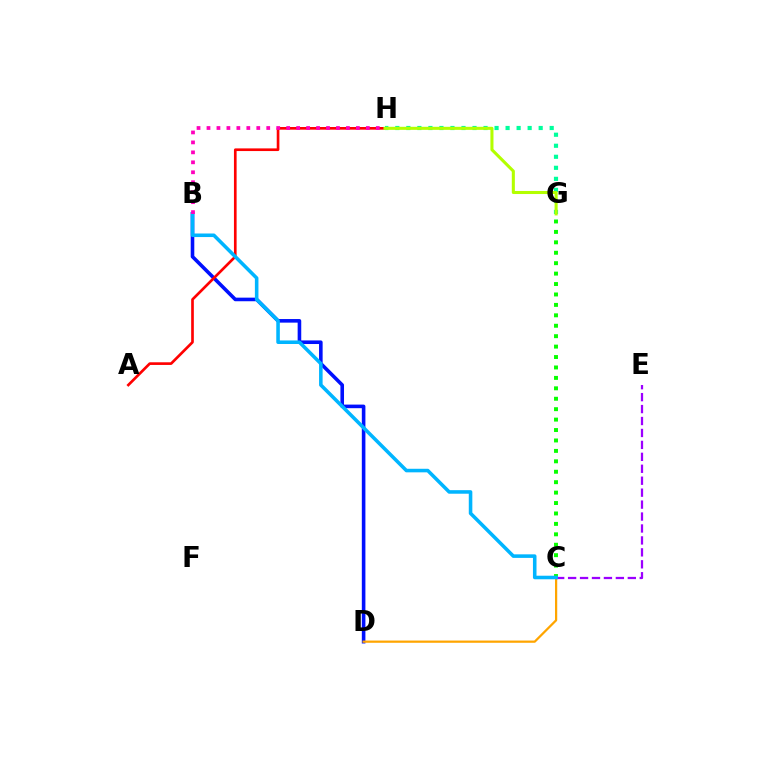{('C', 'G'): [{'color': '#08ff00', 'line_style': 'dotted', 'thickness': 2.83}], ('B', 'D'): [{'color': '#0010ff', 'line_style': 'solid', 'thickness': 2.59}], ('A', 'H'): [{'color': '#ff0000', 'line_style': 'solid', 'thickness': 1.92}], ('C', 'D'): [{'color': '#ffa500', 'line_style': 'solid', 'thickness': 1.61}], ('C', 'E'): [{'color': '#9b00ff', 'line_style': 'dashed', 'thickness': 1.62}], ('G', 'H'): [{'color': '#00ff9d', 'line_style': 'dotted', 'thickness': 3.0}, {'color': '#b3ff00', 'line_style': 'solid', 'thickness': 2.21}], ('B', 'C'): [{'color': '#00b5ff', 'line_style': 'solid', 'thickness': 2.56}], ('B', 'H'): [{'color': '#ff00bd', 'line_style': 'dotted', 'thickness': 2.71}]}